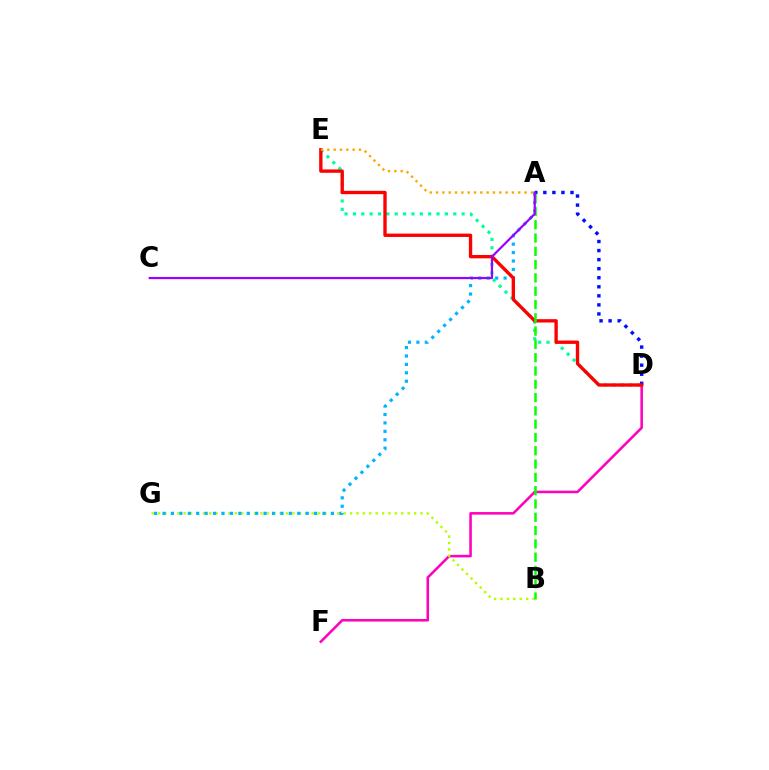{('D', 'F'): [{'color': '#ff00bd', 'line_style': 'solid', 'thickness': 1.83}], ('B', 'G'): [{'color': '#b3ff00', 'line_style': 'dotted', 'thickness': 1.74}], ('A', 'G'): [{'color': '#00b5ff', 'line_style': 'dotted', 'thickness': 2.29}], ('D', 'E'): [{'color': '#00ff9d', 'line_style': 'dotted', 'thickness': 2.27}, {'color': '#ff0000', 'line_style': 'solid', 'thickness': 2.41}], ('A', 'D'): [{'color': '#0010ff', 'line_style': 'dotted', 'thickness': 2.46}], ('A', 'B'): [{'color': '#08ff00', 'line_style': 'dashed', 'thickness': 1.81}], ('A', 'E'): [{'color': '#ffa500', 'line_style': 'dotted', 'thickness': 1.72}], ('A', 'C'): [{'color': '#9b00ff', 'line_style': 'solid', 'thickness': 1.58}]}